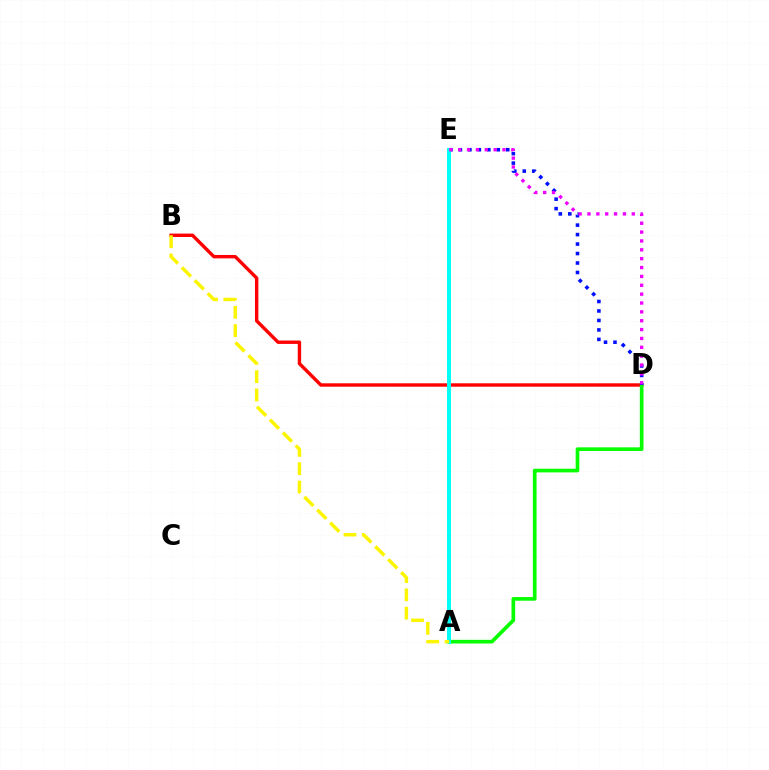{('B', 'D'): [{'color': '#ff0000', 'line_style': 'solid', 'thickness': 2.45}], ('A', 'D'): [{'color': '#08ff00', 'line_style': 'solid', 'thickness': 2.64}], ('D', 'E'): [{'color': '#0010ff', 'line_style': 'dotted', 'thickness': 2.57}, {'color': '#ee00ff', 'line_style': 'dotted', 'thickness': 2.41}], ('A', 'E'): [{'color': '#00fff6', 'line_style': 'solid', 'thickness': 2.9}], ('A', 'B'): [{'color': '#fcf500', 'line_style': 'dashed', 'thickness': 2.49}]}